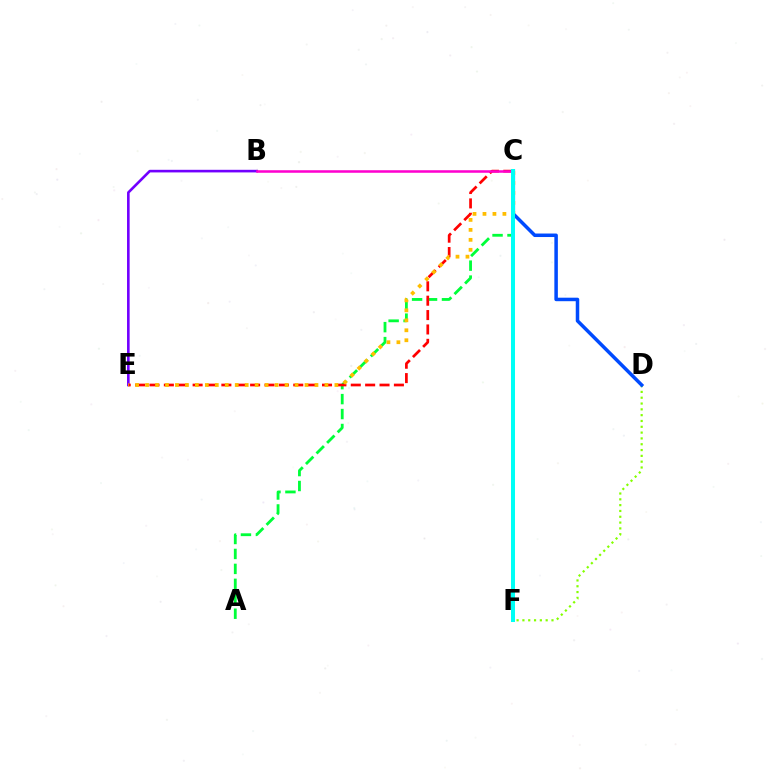{('B', 'E'): [{'color': '#7200ff', 'line_style': 'solid', 'thickness': 1.88}], ('D', 'F'): [{'color': '#84ff00', 'line_style': 'dotted', 'thickness': 1.58}], ('C', 'D'): [{'color': '#004bff', 'line_style': 'solid', 'thickness': 2.53}], ('A', 'C'): [{'color': '#00ff39', 'line_style': 'dashed', 'thickness': 2.03}], ('C', 'E'): [{'color': '#ff0000', 'line_style': 'dashed', 'thickness': 1.95}, {'color': '#ffbd00', 'line_style': 'dotted', 'thickness': 2.71}], ('B', 'C'): [{'color': '#ff00cf', 'line_style': 'solid', 'thickness': 1.83}], ('C', 'F'): [{'color': '#00fff6', 'line_style': 'solid', 'thickness': 2.89}]}